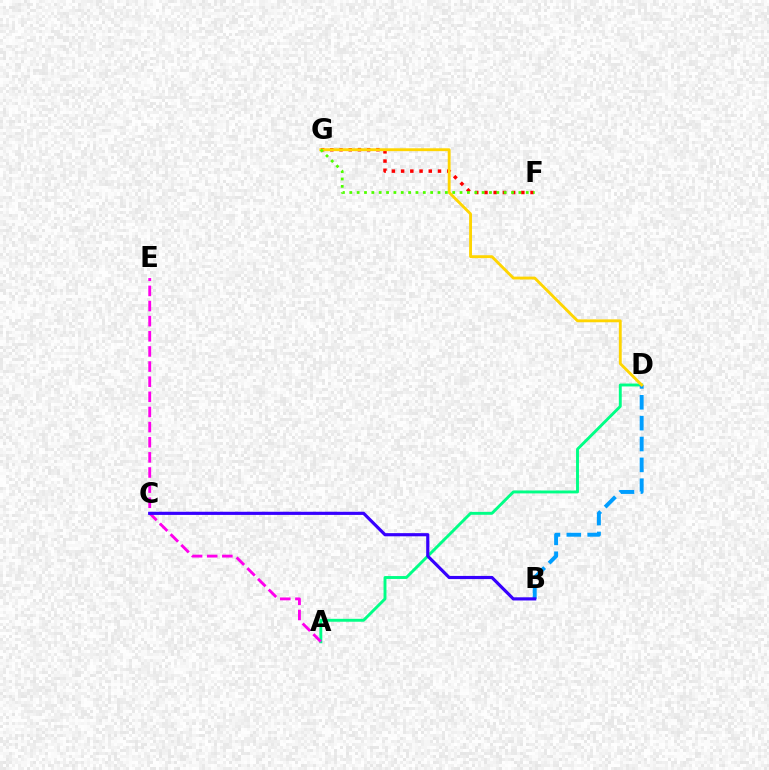{('A', 'D'): [{'color': '#00ff86', 'line_style': 'solid', 'thickness': 2.09}], ('F', 'G'): [{'color': '#ff0000', 'line_style': 'dotted', 'thickness': 2.51}, {'color': '#4fff00', 'line_style': 'dotted', 'thickness': 2.0}], ('B', 'D'): [{'color': '#009eff', 'line_style': 'dashed', 'thickness': 2.83}], ('A', 'E'): [{'color': '#ff00ed', 'line_style': 'dashed', 'thickness': 2.06}], ('D', 'G'): [{'color': '#ffd500', 'line_style': 'solid', 'thickness': 2.06}], ('B', 'C'): [{'color': '#3700ff', 'line_style': 'solid', 'thickness': 2.28}]}